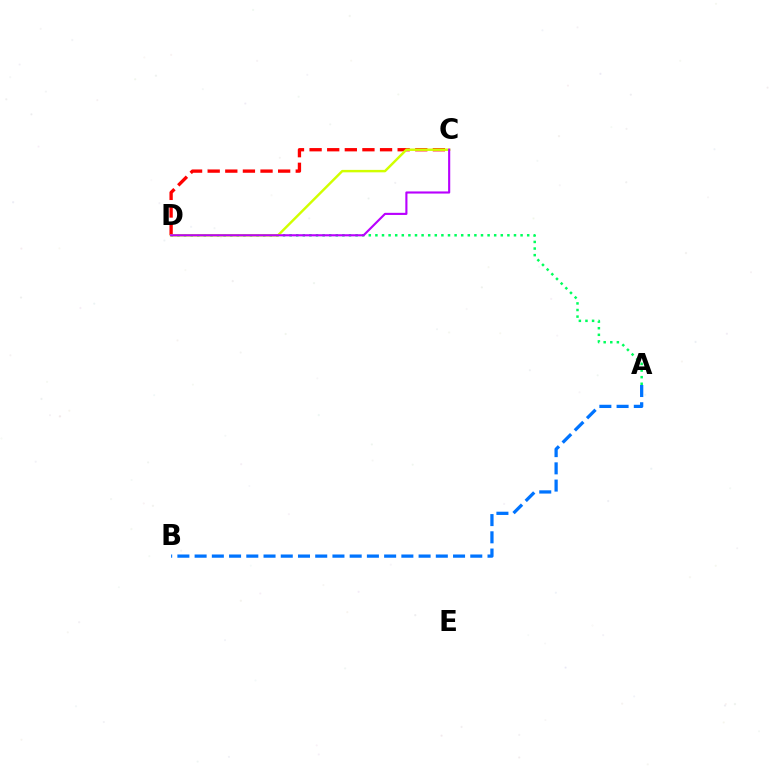{('A', 'B'): [{'color': '#0074ff', 'line_style': 'dashed', 'thickness': 2.34}], ('A', 'D'): [{'color': '#00ff5c', 'line_style': 'dotted', 'thickness': 1.79}], ('C', 'D'): [{'color': '#ff0000', 'line_style': 'dashed', 'thickness': 2.39}, {'color': '#d1ff00', 'line_style': 'solid', 'thickness': 1.76}, {'color': '#b900ff', 'line_style': 'solid', 'thickness': 1.53}]}